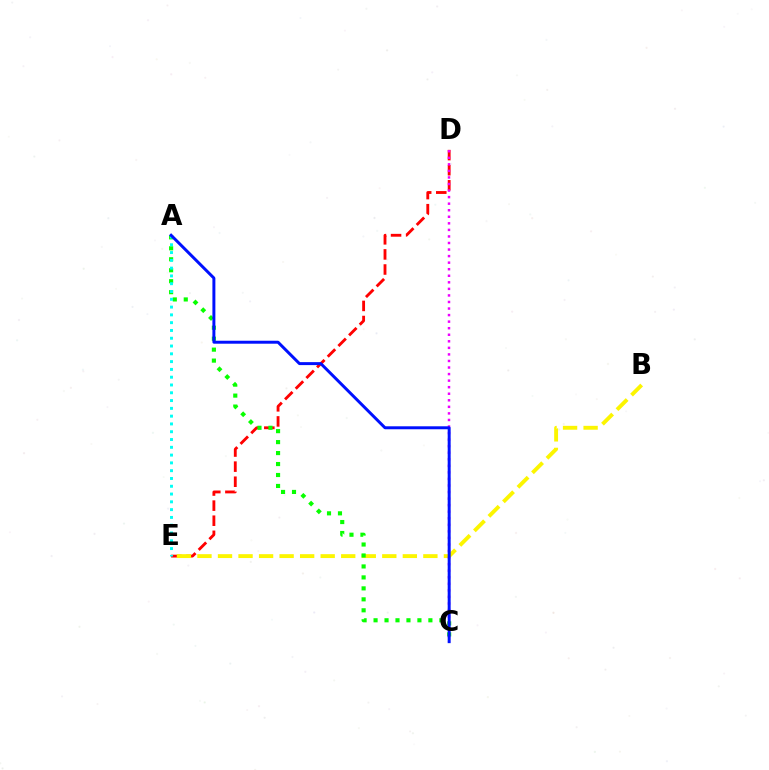{('D', 'E'): [{'color': '#ff0000', 'line_style': 'dashed', 'thickness': 2.05}], ('B', 'E'): [{'color': '#fcf500', 'line_style': 'dashed', 'thickness': 2.79}], ('A', 'C'): [{'color': '#08ff00', 'line_style': 'dotted', 'thickness': 2.98}, {'color': '#0010ff', 'line_style': 'solid', 'thickness': 2.14}], ('A', 'E'): [{'color': '#00fff6', 'line_style': 'dotted', 'thickness': 2.12}], ('C', 'D'): [{'color': '#ee00ff', 'line_style': 'dotted', 'thickness': 1.78}]}